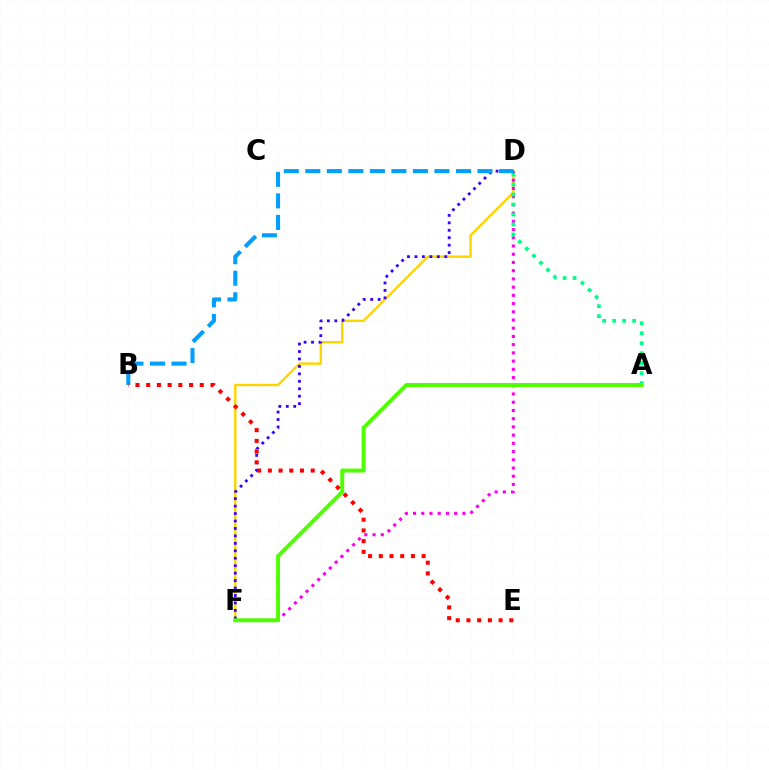{('D', 'F'): [{'color': '#ffd500', 'line_style': 'solid', 'thickness': 1.74}, {'color': '#ff00ed', 'line_style': 'dotted', 'thickness': 2.23}, {'color': '#3700ff', 'line_style': 'dotted', 'thickness': 2.02}], ('A', 'D'): [{'color': '#00ff86', 'line_style': 'dotted', 'thickness': 2.71}], ('B', 'D'): [{'color': '#009eff', 'line_style': 'dashed', 'thickness': 2.92}], ('A', 'F'): [{'color': '#4fff00', 'line_style': 'solid', 'thickness': 2.85}], ('B', 'E'): [{'color': '#ff0000', 'line_style': 'dotted', 'thickness': 2.91}]}